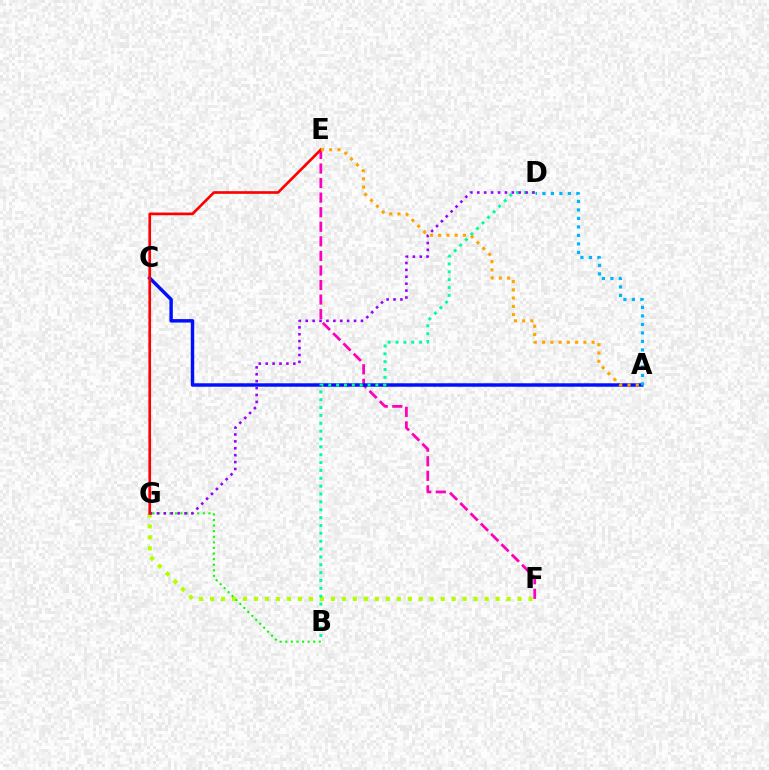{('F', 'G'): [{'color': '#b3ff00', 'line_style': 'dotted', 'thickness': 2.98}], ('E', 'F'): [{'color': '#ff00bd', 'line_style': 'dashed', 'thickness': 1.98}], ('A', 'C'): [{'color': '#0010ff', 'line_style': 'solid', 'thickness': 2.49}], ('A', 'D'): [{'color': '#00b5ff', 'line_style': 'dotted', 'thickness': 2.31}], ('B', 'G'): [{'color': '#08ff00', 'line_style': 'dotted', 'thickness': 1.52}], ('B', 'D'): [{'color': '#00ff9d', 'line_style': 'dotted', 'thickness': 2.14}], ('D', 'G'): [{'color': '#9b00ff', 'line_style': 'dotted', 'thickness': 1.88}], ('E', 'G'): [{'color': '#ff0000', 'line_style': 'solid', 'thickness': 1.93}], ('A', 'E'): [{'color': '#ffa500', 'line_style': 'dotted', 'thickness': 2.24}]}